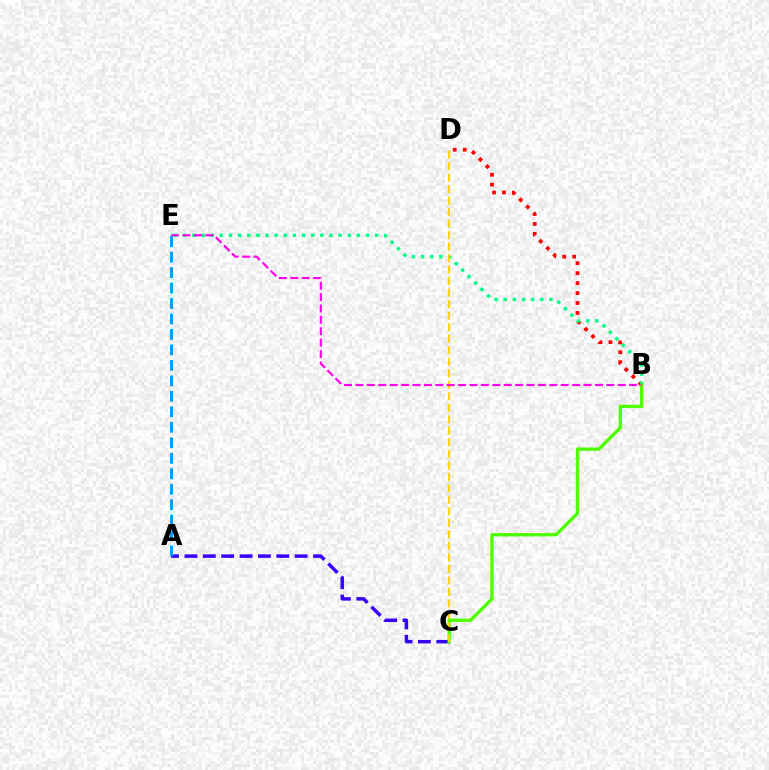{('B', 'D'): [{'color': '#ff0000', 'line_style': 'dotted', 'thickness': 2.7}], ('A', 'C'): [{'color': '#3700ff', 'line_style': 'dashed', 'thickness': 2.5}], ('B', 'E'): [{'color': '#00ff86', 'line_style': 'dotted', 'thickness': 2.48}, {'color': '#ff00ed', 'line_style': 'dashed', 'thickness': 1.55}], ('B', 'C'): [{'color': '#4fff00', 'line_style': 'solid', 'thickness': 2.39}], ('C', 'D'): [{'color': '#ffd500', 'line_style': 'dashed', 'thickness': 1.56}], ('A', 'E'): [{'color': '#009eff', 'line_style': 'dashed', 'thickness': 2.1}]}